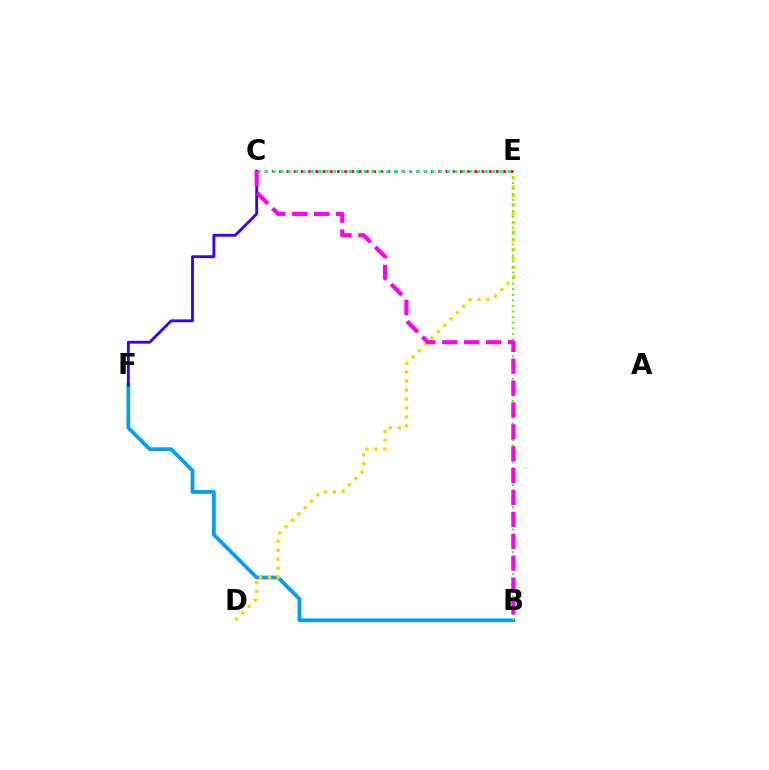{('B', 'F'): [{'color': '#009eff', 'line_style': 'solid', 'thickness': 2.7}], ('C', 'F'): [{'color': '#3700ff', 'line_style': 'solid', 'thickness': 2.05}], ('D', 'E'): [{'color': '#ffd500', 'line_style': 'dotted', 'thickness': 2.44}], ('B', 'E'): [{'color': '#4fff00', 'line_style': 'dotted', 'thickness': 1.52}], ('C', 'E'): [{'color': '#ff0000', 'line_style': 'dotted', 'thickness': 1.96}, {'color': '#00ff86', 'line_style': 'dotted', 'thickness': 2.06}], ('B', 'C'): [{'color': '#ff00ed', 'line_style': 'dashed', 'thickness': 2.97}]}